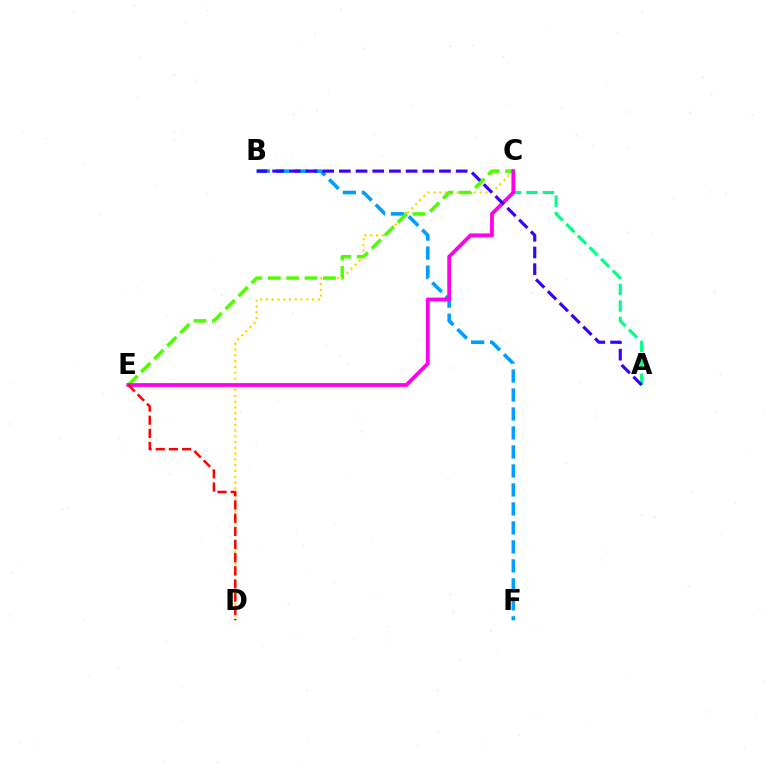{('C', 'D'): [{'color': '#ffd500', 'line_style': 'dotted', 'thickness': 1.57}], ('B', 'F'): [{'color': '#009eff', 'line_style': 'dashed', 'thickness': 2.58}], ('C', 'E'): [{'color': '#4fff00', 'line_style': 'dashed', 'thickness': 2.5}, {'color': '#ff00ed', 'line_style': 'solid', 'thickness': 2.71}], ('A', 'C'): [{'color': '#00ff86', 'line_style': 'dashed', 'thickness': 2.23}], ('D', 'E'): [{'color': '#ff0000', 'line_style': 'dashed', 'thickness': 1.79}], ('A', 'B'): [{'color': '#3700ff', 'line_style': 'dashed', 'thickness': 2.27}]}